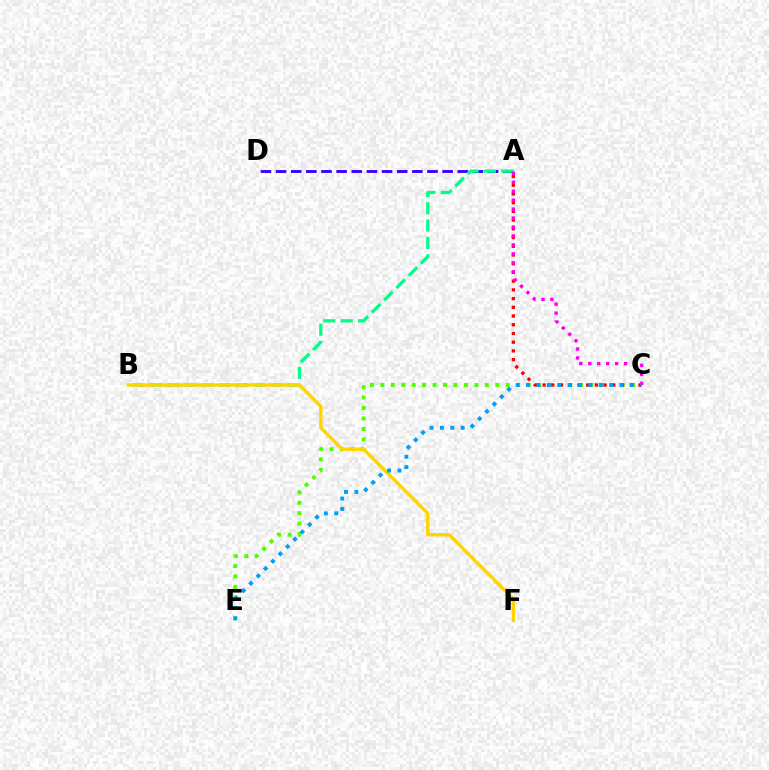{('C', 'E'): [{'color': '#4fff00', 'line_style': 'dotted', 'thickness': 2.84}, {'color': '#009eff', 'line_style': 'dotted', 'thickness': 2.82}], ('A', 'D'): [{'color': '#3700ff', 'line_style': 'dashed', 'thickness': 2.06}], ('A', 'B'): [{'color': '#00ff86', 'line_style': 'dashed', 'thickness': 2.36}], ('A', 'C'): [{'color': '#ff0000', 'line_style': 'dotted', 'thickness': 2.37}, {'color': '#ff00ed', 'line_style': 'dotted', 'thickness': 2.43}], ('B', 'F'): [{'color': '#ffd500', 'line_style': 'solid', 'thickness': 2.44}]}